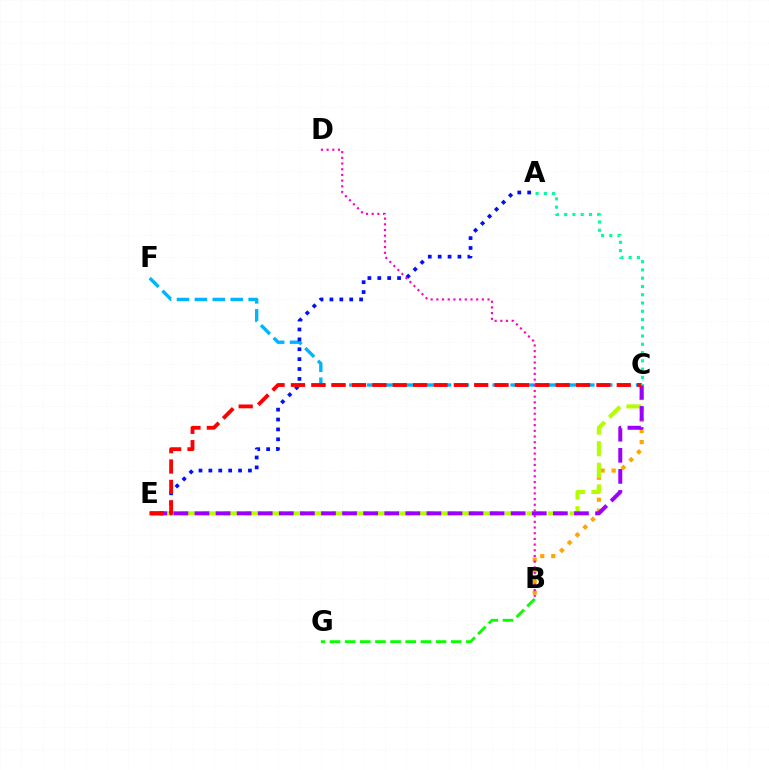{('C', 'F'): [{'color': '#00b5ff', 'line_style': 'dashed', 'thickness': 2.43}], ('B', 'C'): [{'color': '#ffa500', 'line_style': 'dotted', 'thickness': 2.99}], ('C', 'E'): [{'color': '#b3ff00', 'line_style': 'dashed', 'thickness': 2.93}, {'color': '#9b00ff', 'line_style': 'dashed', 'thickness': 2.86}, {'color': '#ff0000', 'line_style': 'dashed', 'thickness': 2.77}], ('B', 'G'): [{'color': '#08ff00', 'line_style': 'dashed', 'thickness': 2.06}], ('A', 'E'): [{'color': '#0010ff', 'line_style': 'dotted', 'thickness': 2.69}], ('A', 'C'): [{'color': '#00ff9d', 'line_style': 'dotted', 'thickness': 2.25}], ('B', 'D'): [{'color': '#ff00bd', 'line_style': 'dotted', 'thickness': 1.55}]}